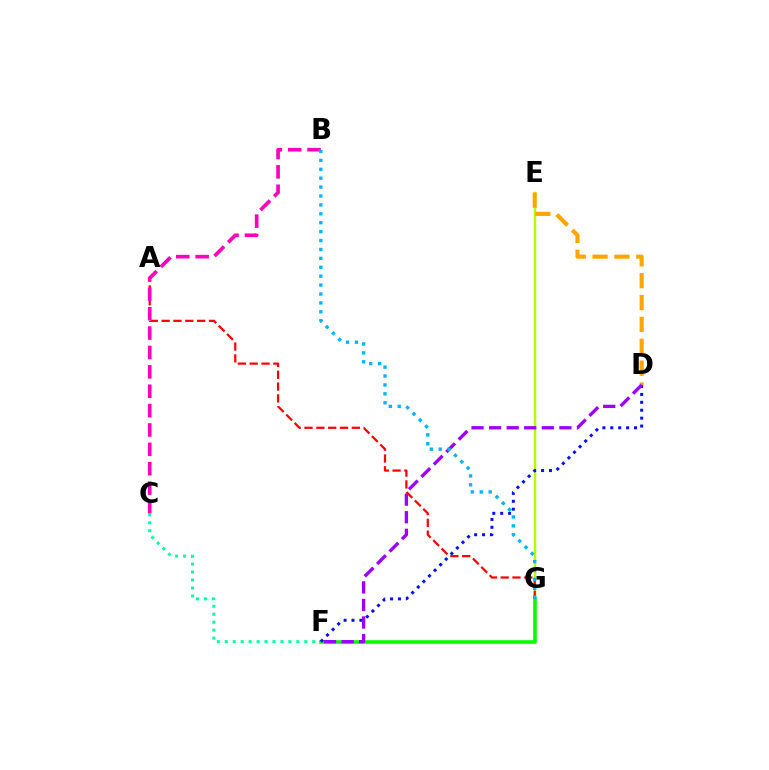{('C', 'F'): [{'color': '#00ff9d', 'line_style': 'dotted', 'thickness': 2.16}], ('E', 'G'): [{'color': '#b3ff00', 'line_style': 'solid', 'thickness': 1.75}], ('D', 'E'): [{'color': '#ffa500', 'line_style': 'dashed', 'thickness': 2.97}], ('F', 'G'): [{'color': '#08ff00', 'line_style': 'solid', 'thickness': 2.62}], ('D', 'F'): [{'color': '#0010ff', 'line_style': 'dotted', 'thickness': 2.15}, {'color': '#9b00ff', 'line_style': 'dashed', 'thickness': 2.39}], ('A', 'G'): [{'color': '#ff0000', 'line_style': 'dashed', 'thickness': 1.61}], ('B', 'C'): [{'color': '#ff00bd', 'line_style': 'dashed', 'thickness': 2.63}], ('B', 'G'): [{'color': '#00b5ff', 'line_style': 'dotted', 'thickness': 2.42}]}